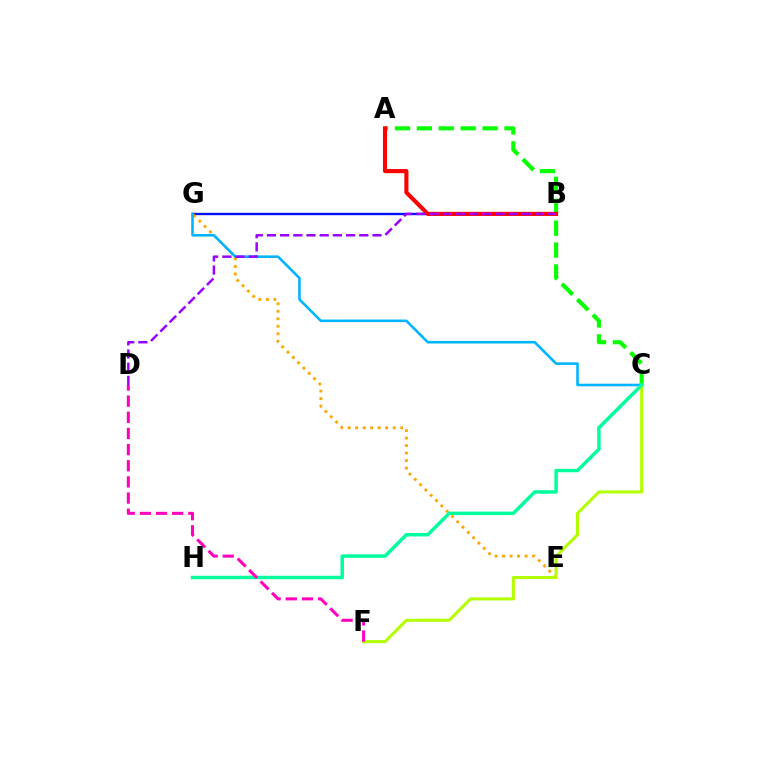{('B', 'G'): [{'color': '#0010ff', 'line_style': 'solid', 'thickness': 1.69}], ('A', 'C'): [{'color': '#08ff00', 'line_style': 'dashed', 'thickness': 2.98}], ('E', 'G'): [{'color': '#ffa500', 'line_style': 'dotted', 'thickness': 2.04}], ('C', 'F'): [{'color': '#b3ff00', 'line_style': 'solid', 'thickness': 2.19}], ('A', 'B'): [{'color': '#ff0000', 'line_style': 'solid', 'thickness': 2.96}], ('C', 'G'): [{'color': '#00b5ff', 'line_style': 'solid', 'thickness': 1.86}], ('C', 'H'): [{'color': '#00ff9d', 'line_style': 'solid', 'thickness': 2.5}], ('D', 'F'): [{'color': '#ff00bd', 'line_style': 'dashed', 'thickness': 2.19}], ('B', 'D'): [{'color': '#9b00ff', 'line_style': 'dashed', 'thickness': 1.79}]}